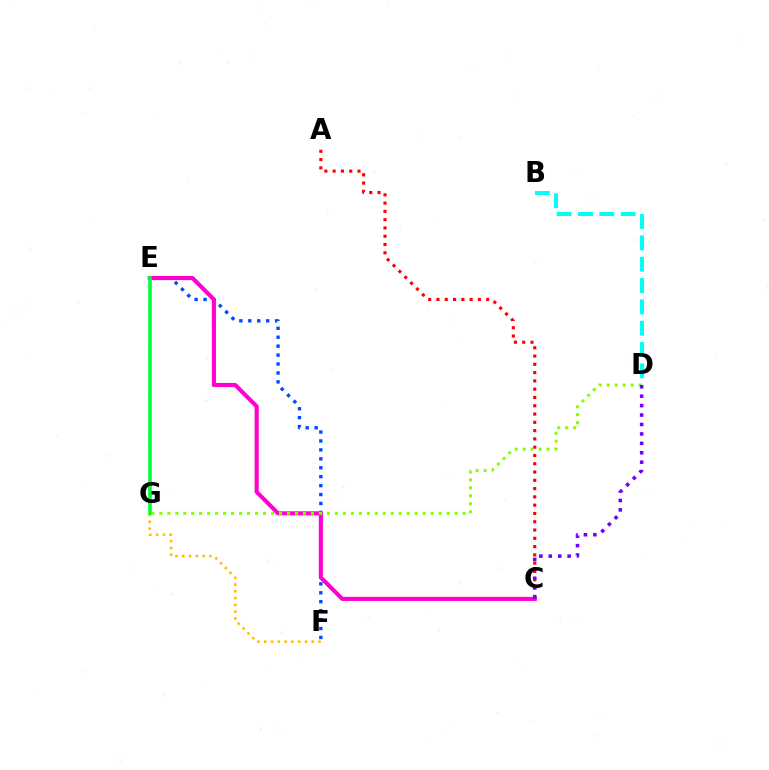{('A', 'C'): [{'color': '#ff0000', 'line_style': 'dotted', 'thickness': 2.25}], ('E', 'F'): [{'color': '#004bff', 'line_style': 'dotted', 'thickness': 2.43}, {'color': '#ffbd00', 'line_style': 'dotted', 'thickness': 1.84}], ('C', 'E'): [{'color': '#ff00cf', 'line_style': 'solid', 'thickness': 2.95}], ('D', 'G'): [{'color': '#84ff00', 'line_style': 'dotted', 'thickness': 2.17}], ('B', 'D'): [{'color': '#00fff6', 'line_style': 'dashed', 'thickness': 2.9}], ('E', 'G'): [{'color': '#00ff39', 'line_style': 'solid', 'thickness': 2.59}], ('C', 'D'): [{'color': '#7200ff', 'line_style': 'dotted', 'thickness': 2.56}]}